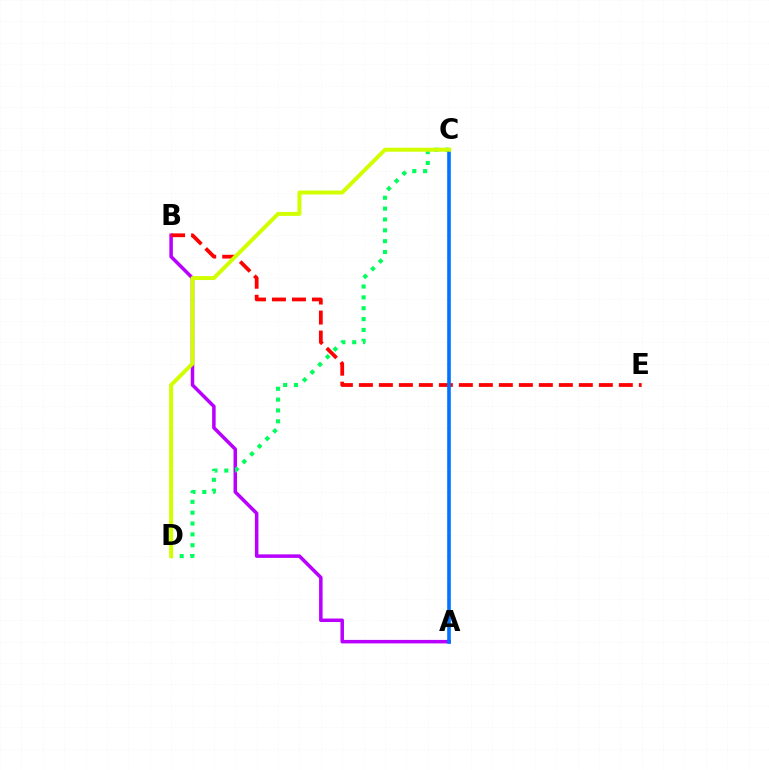{('A', 'B'): [{'color': '#b900ff', 'line_style': 'solid', 'thickness': 2.53}], ('C', 'D'): [{'color': '#00ff5c', 'line_style': 'dotted', 'thickness': 2.95}, {'color': '#d1ff00', 'line_style': 'solid', 'thickness': 2.85}], ('B', 'E'): [{'color': '#ff0000', 'line_style': 'dashed', 'thickness': 2.72}], ('A', 'C'): [{'color': '#0074ff', 'line_style': 'solid', 'thickness': 2.61}]}